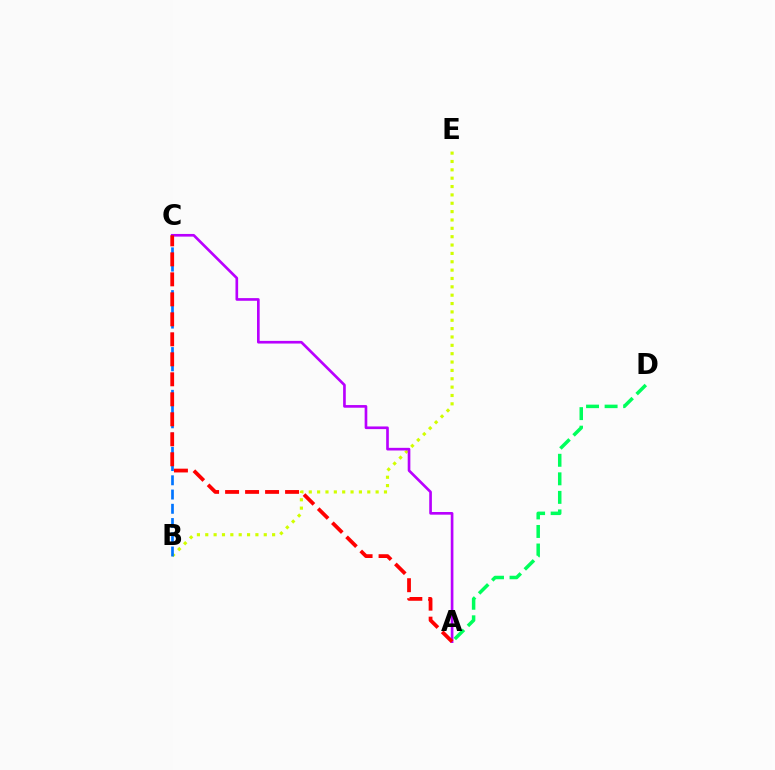{('A', 'D'): [{'color': '#00ff5c', 'line_style': 'dashed', 'thickness': 2.52}], ('B', 'E'): [{'color': '#d1ff00', 'line_style': 'dotted', 'thickness': 2.27}], ('A', 'C'): [{'color': '#b900ff', 'line_style': 'solid', 'thickness': 1.92}, {'color': '#ff0000', 'line_style': 'dashed', 'thickness': 2.72}], ('B', 'C'): [{'color': '#0074ff', 'line_style': 'dashed', 'thickness': 1.94}]}